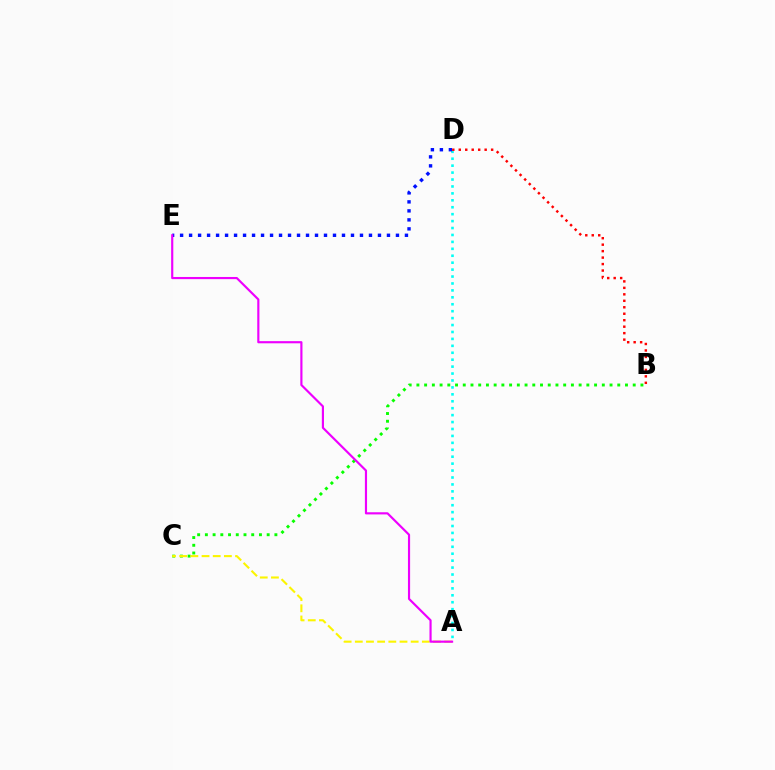{('A', 'D'): [{'color': '#00fff6', 'line_style': 'dotted', 'thickness': 1.88}], ('B', 'C'): [{'color': '#08ff00', 'line_style': 'dotted', 'thickness': 2.1}], ('D', 'E'): [{'color': '#0010ff', 'line_style': 'dotted', 'thickness': 2.44}], ('B', 'D'): [{'color': '#ff0000', 'line_style': 'dotted', 'thickness': 1.76}], ('A', 'C'): [{'color': '#fcf500', 'line_style': 'dashed', 'thickness': 1.52}], ('A', 'E'): [{'color': '#ee00ff', 'line_style': 'solid', 'thickness': 1.56}]}